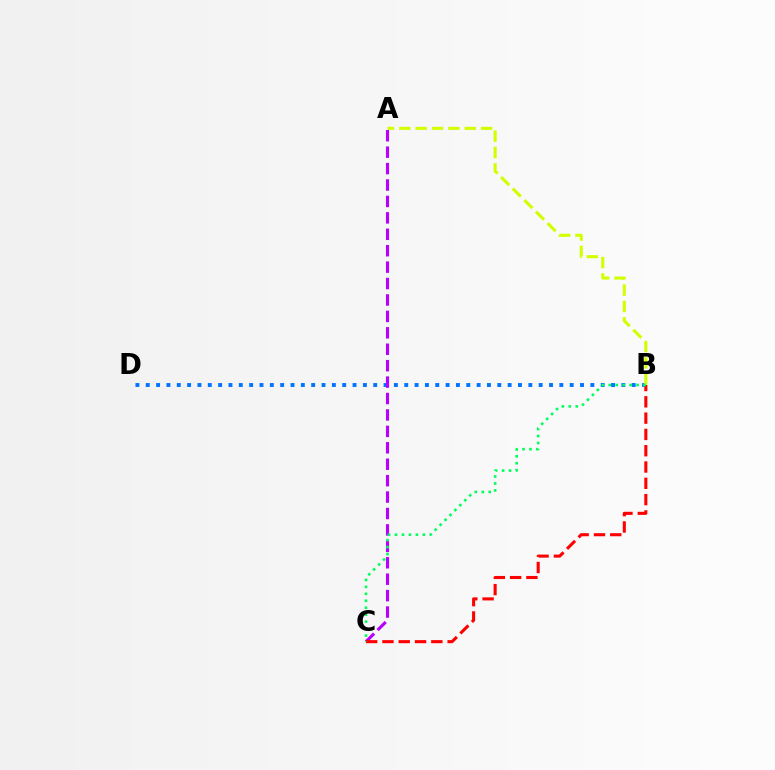{('B', 'D'): [{'color': '#0074ff', 'line_style': 'dotted', 'thickness': 2.81}], ('A', 'C'): [{'color': '#b900ff', 'line_style': 'dashed', 'thickness': 2.23}], ('B', 'C'): [{'color': '#ff0000', 'line_style': 'dashed', 'thickness': 2.21}, {'color': '#00ff5c', 'line_style': 'dotted', 'thickness': 1.89}], ('A', 'B'): [{'color': '#d1ff00', 'line_style': 'dashed', 'thickness': 2.22}]}